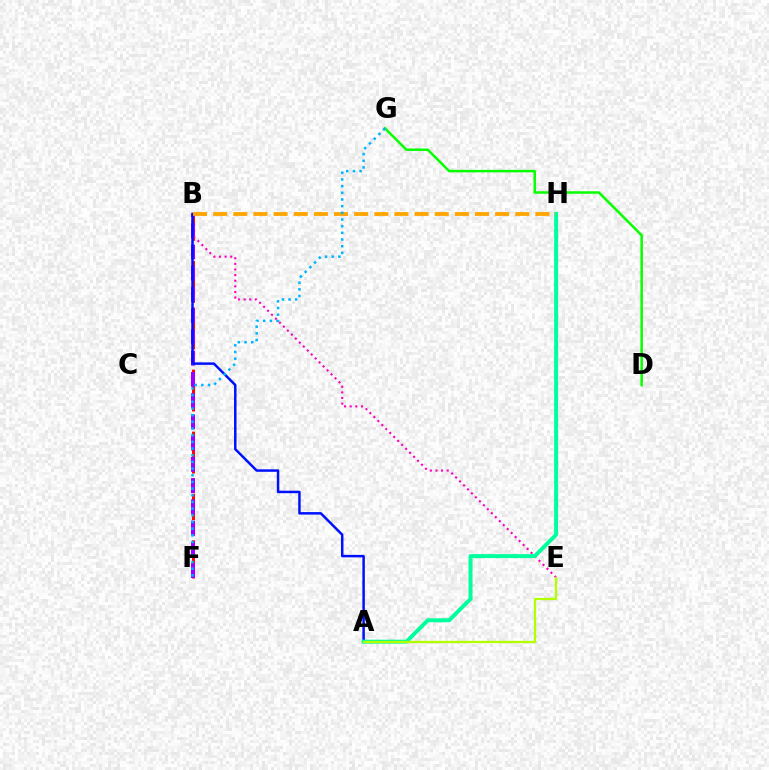{('B', 'F'): [{'color': '#ff0000', 'line_style': 'dashed', 'thickness': 2.11}, {'color': '#9b00ff', 'line_style': 'dashed', 'thickness': 2.89}], ('B', 'E'): [{'color': '#ff00bd', 'line_style': 'dotted', 'thickness': 1.53}], ('A', 'B'): [{'color': '#0010ff', 'line_style': 'solid', 'thickness': 1.79}], ('A', 'H'): [{'color': '#00ff9d', 'line_style': 'solid', 'thickness': 2.85}], ('D', 'G'): [{'color': '#08ff00', 'line_style': 'solid', 'thickness': 1.81}], ('B', 'H'): [{'color': '#ffa500', 'line_style': 'dashed', 'thickness': 2.74}], ('F', 'G'): [{'color': '#00b5ff', 'line_style': 'dotted', 'thickness': 1.81}], ('A', 'E'): [{'color': '#b3ff00', 'line_style': 'solid', 'thickness': 1.64}]}